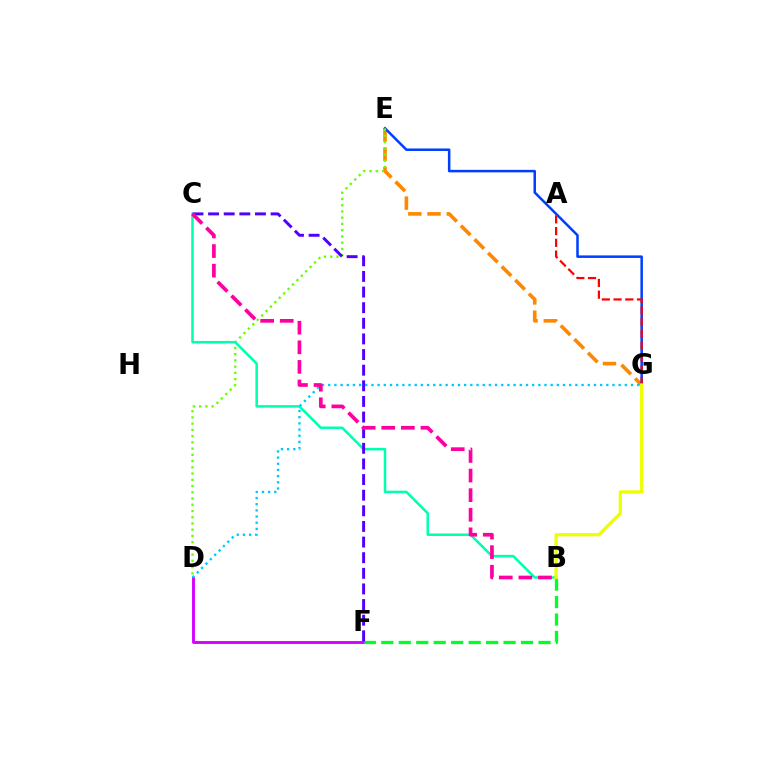{('E', 'G'): [{'color': '#ff8800', 'line_style': 'dashed', 'thickness': 2.61}, {'color': '#003fff', 'line_style': 'solid', 'thickness': 1.82}], ('D', 'F'): [{'color': '#d600ff', 'line_style': 'solid', 'thickness': 2.07}], ('A', 'G'): [{'color': '#ff0000', 'line_style': 'dashed', 'thickness': 1.59}], ('D', 'E'): [{'color': '#66ff00', 'line_style': 'dotted', 'thickness': 1.69}], ('B', 'F'): [{'color': '#00ff27', 'line_style': 'dashed', 'thickness': 2.37}], ('B', 'C'): [{'color': '#00ffaf', 'line_style': 'solid', 'thickness': 1.82}, {'color': '#ff00a0', 'line_style': 'dashed', 'thickness': 2.66}], ('D', 'G'): [{'color': '#00c7ff', 'line_style': 'dotted', 'thickness': 1.68}], ('C', 'F'): [{'color': '#4f00ff', 'line_style': 'dashed', 'thickness': 2.12}], ('B', 'G'): [{'color': '#eeff00', 'line_style': 'solid', 'thickness': 2.34}]}